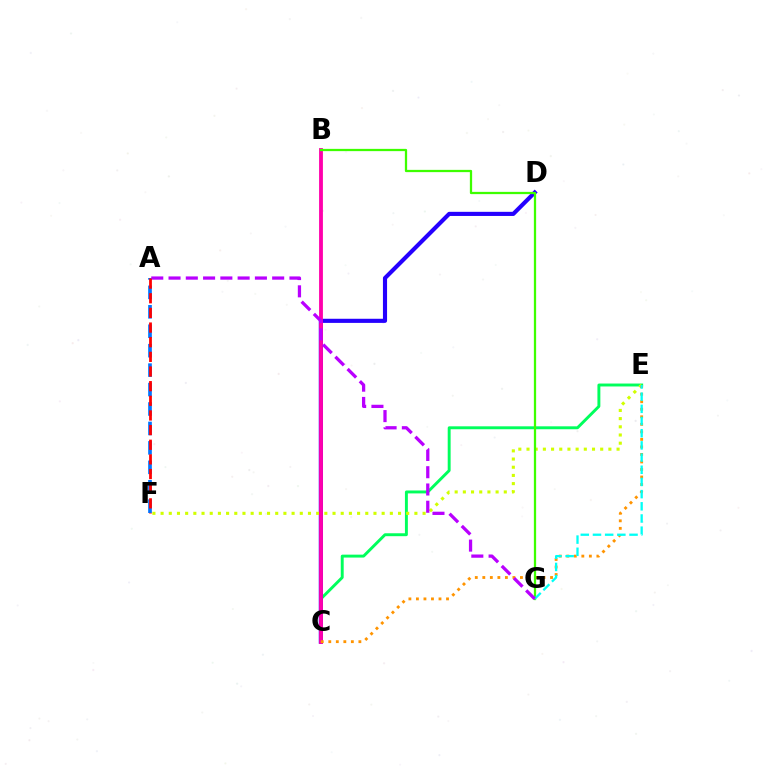{('A', 'F'): [{'color': '#0074ff', 'line_style': 'dashed', 'thickness': 2.64}, {'color': '#ff0000', 'line_style': 'dashed', 'thickness': 1.99}], ('C', 'E'): [{'color': '#00ff5c', 'line_style': 'solid', 'thickness': 2.1}, {'color': '#ff9400', 'line_style': 'dotted', 'thickness': 2.04}], ('C', 'D'): [{'color': '#2500ff', 'line_style': 'solid', 'thickness': 2.97}], ('E', 'F'): [{'color': '#d1ff00', 'line_style': 'dotted', 'thickness': 2.22}], ('B', 'C'): [{'color': '#ff00ac', 'line_style': 'solid', 'thickness': 2.76}], ('B', 'G'): [{'color': '#3dff00', 'line_style': 'solid', 'thickness': 1.63}], ('E', 'G'): [{'color': '#00fff6', 'line_style': 'dashed', 'thickness': 1.66}], ('A', 'G'): [{'color': '#b900ff', 'line_style': 'dashed', 'thickness': 2.35}]}